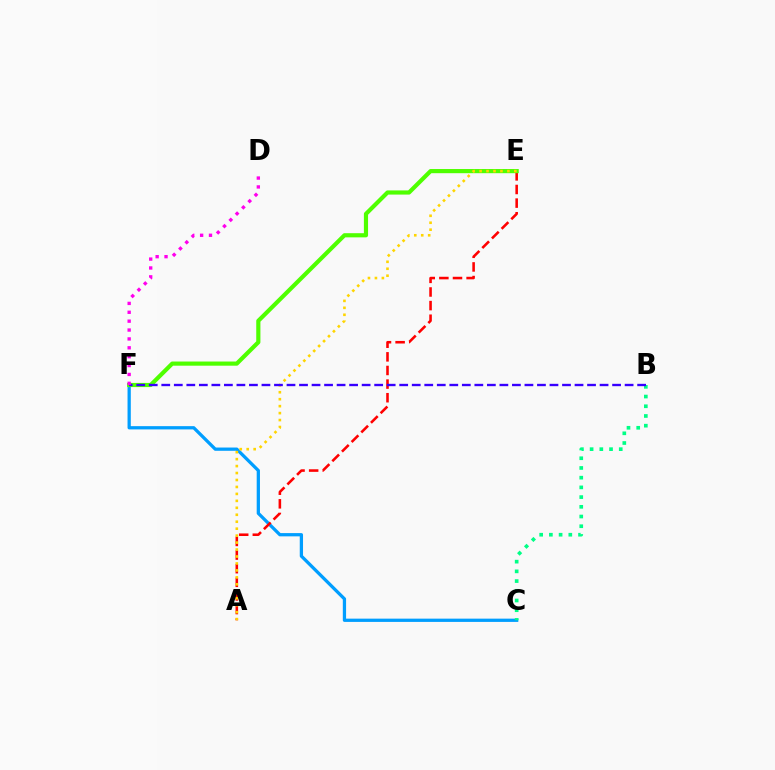{('C', 'F'): [{'color': '#009eff', 'line_style': 'solid', 'thickness': 2.35}], ('A', 'E'): [{'color': '#ff0000', 'line_style': 'dashed', 'thickness': 1.85}, {'color': '#ffd500', 'line_style': 'dotted', 'thickness': 1.89}], ('E', 'F'): [{'color': '#4fff00', 'line_style': 'solid', 'thickness': 3.0}], ('B', 'C'): [{'color': '#00ff86', 'line_style': 'dotted', 'thickness': 2.64}], ('B', 'F'): [{'color': '#3700ff', 'line_style': 'dashed', 'thickness': 1.7}], ('D', 'F'): [{'color': '#ff00ed', 'line_style': 'dotted', 'thickness': 2.41}]}